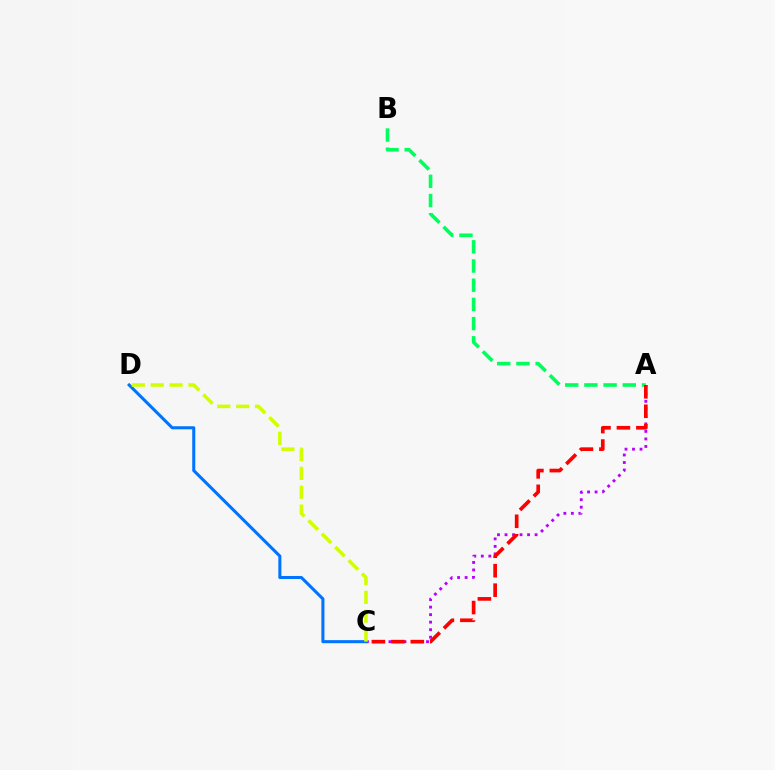{('A', 'C'): [{'color': '#b900ff', 'line_style': 'dotted', 'thickness': 2.04}, {'color': '#ff0000', 'line_style': 'dashed', 'thickness': 2.64}], ('A', 'B'): [{'color': '#00ff5c', 'line_style': 'dashed', 'thickness': 2.61}], ('C', 'D'): [{'color': '#0074ff', 'line_style': 'solid', 'thickness': 2.2}, {'color': '#d1ff00', 'line_style': 'dashed', 'thickness': 2.56}]}